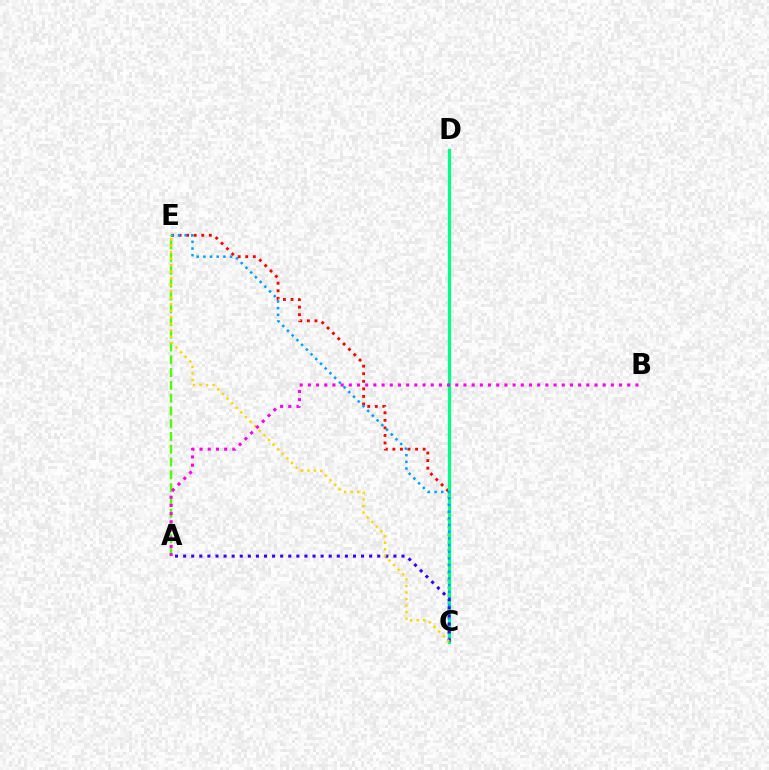{('C', 'E'): [{'color': '#ff0000', 'line_style': 'dotted', 'thickness': 2.05}, {'color': '#009eff', 'line_style': 'dotted', 'thickness': 1.81}, {'color': '#ffd500', 'line_style': 'dotted', 'thickness': 1.77}], ('C', 'D'): [{'color': '#00ff86', 'line_style': 'solid', 'thickness': 2.32}], ('A', 'E'): [{'color': '#4fff00', 'line_style': 'dashed', 'thickness': 1.74}], ('A', 'C'): [{'color': '#3700ff', 'line_style': 'dotted', 'thickness': 2.2}], ('A', 'B'): [{'color': '#ff00ed', 'line_style': 'dotted', 'thickness': 2.22}]}